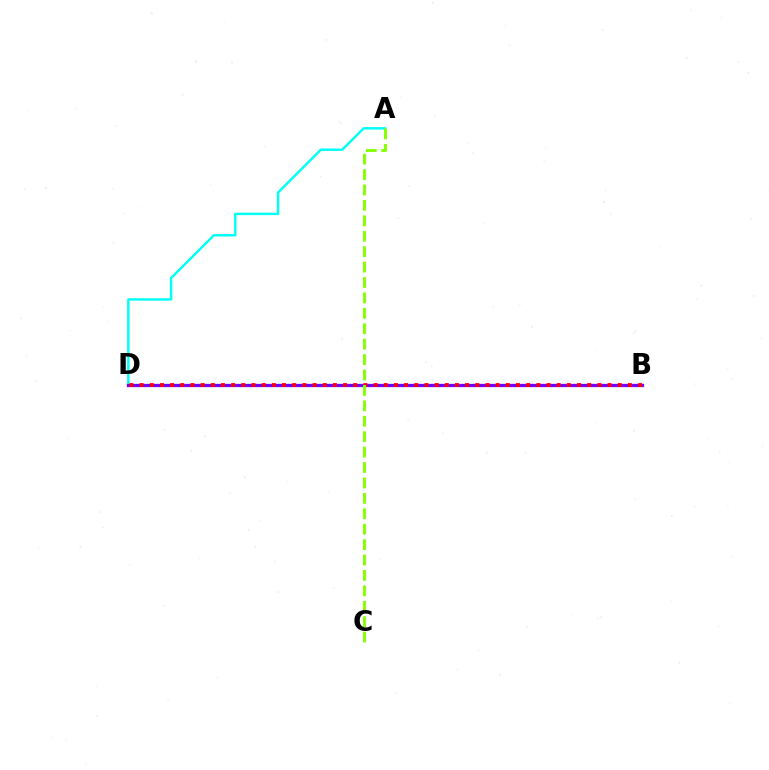{('A', 'D'): [{'color': '#00fff6', 'line_style': 'solid', 'thickness': 1.76}], ('B', 'D'): [{'color': '#7200ff', 'line_style': 'solid', 'thickness': 2.37}, {'color': '#ff0000', 'line_style': 'dotted', 'thickness': 2.76}], ('A', 'C'): [{'color': '#84ff00', 'line_style': 'dashed', 'thickness': 2.09}]}